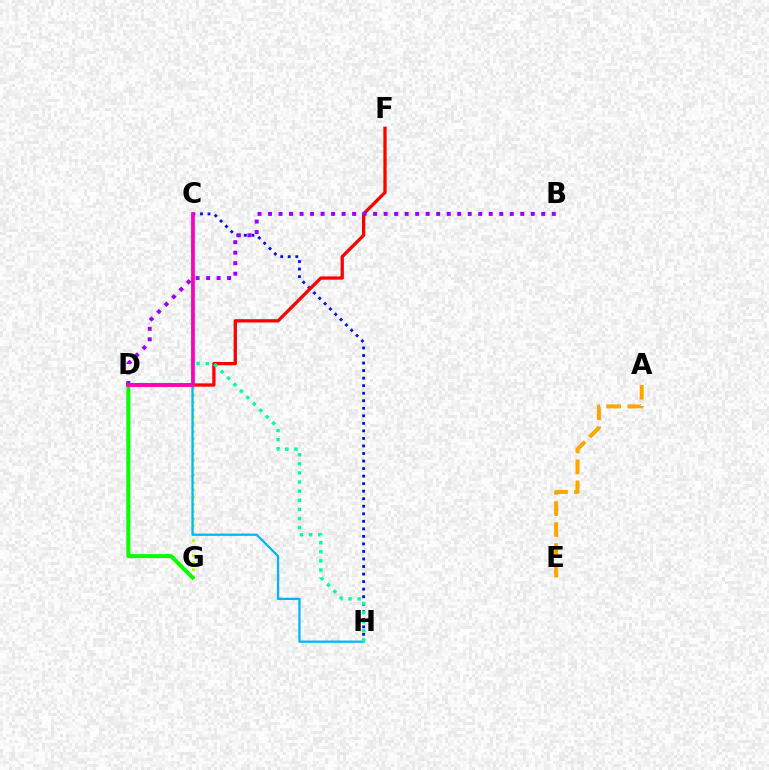{('C', 'H'): [{'color': '#0010ff', 'line_style': 'dotted', 'thickness': 2.05}, {'color': '#00b5ff', 'line_style': 'solid', 'thickness': 1.63}, {'color': '#00ff9d', 'line_style': 'dotted', 'thickness': 2.48}], ('C', 'G'): [{'color': '#b3ff00', 'line_style': 'dotted', 'thickness': 1.98}], ('D', 'F'): [{'color': '#ff0000', 'line_style': 'solid', 'thickness': 2.37}], ('D', 'G'): [{'color': '#08ff00', 'line_style': 'solid', 'thickness': 2.87}], ('B', 'D'): [{'color': '#9b00ff', 'line_style': 'dotted', 'thickness': 2.86}], ('A', 'E'): [{'color': '#ffa500', 'line_style': 'dashed', 'thickness': 2.86}], ('C', 'D'): [{'color': '#ff00bd', 'line_style': 'solid', 'thickness': 2.65}]}